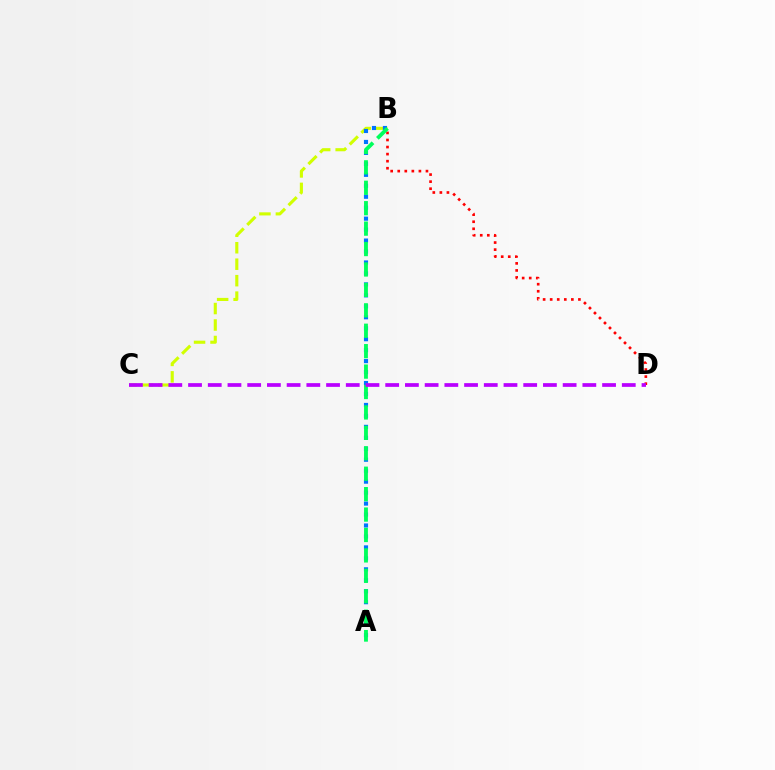{('B', 'C'): [{'color': '#d1ff00', 'line_style': 'dashed', 'thickness': 2.24}], ('A', 'B'): [{'color': '#0074ff', 'line_style': 'dotted', 'thickness': 2.98}, {'color': '#00ff5c', 'line_style': 'dashed', 'thickness': 2.77}], ('B', 'D'): [{'color': '#ff0000', 'line_style': 'dotted', 'thickness': 1.92}], ('C', 'D'): [{'color': '#b900ff', 'line_style': 'dashed', 'thickness': 2.68}]}